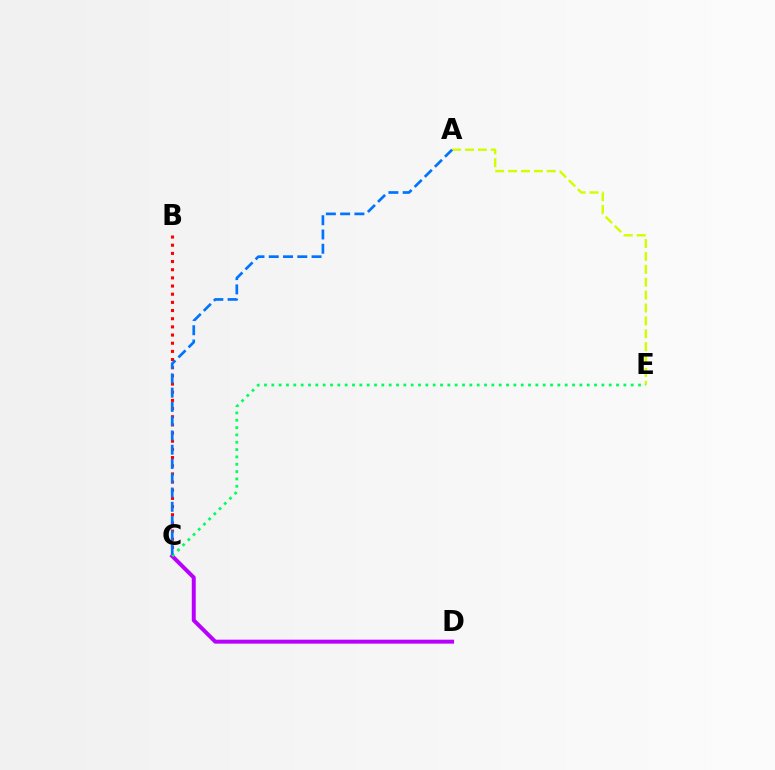{('B', 'C'): [{'color': '#ff0000', 'line_style': 'dotted', 'thickness': 2.22}], ('A', 'E'): [{'color': '#d1ff00', 'line_style': 'dashed', 'thickness': 1.75}], ('C', 'D'): [{'color': '#b900ff', 'line_style': 'solid', 'thickness': 2.85}], ('C', 'E'): [{'color': '#00ff5c', 'line_style': 'dotted', 'thickness': 1.99}], ('A', 'C'): [{'color': '#0074ff', 'line_style': 'dashed', 'thickness': 1.94}]}